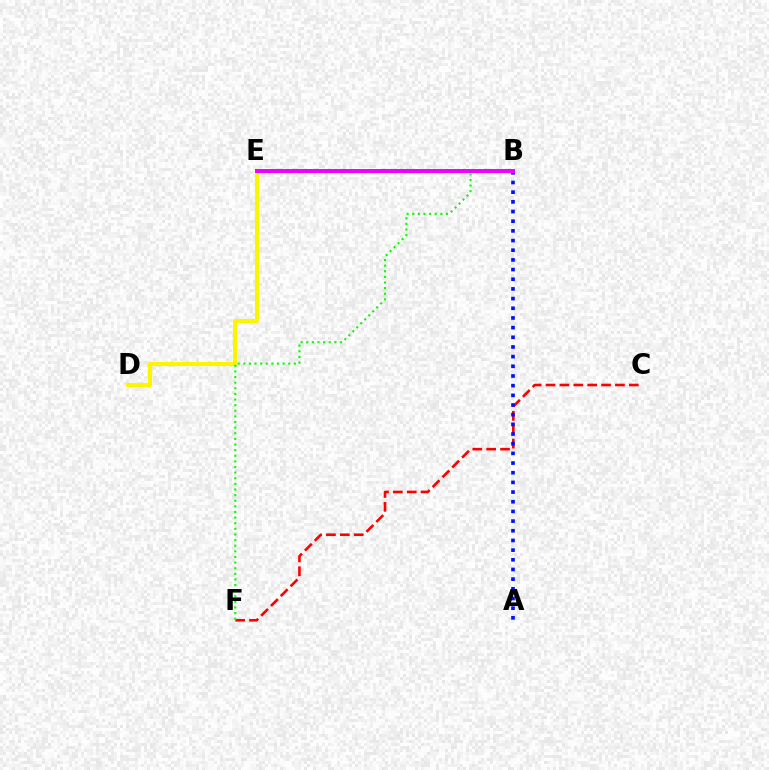{('C', 'F'): [{'color': '#ff0000', 'line_style': 'dashed', 'thickness': 1.89}], ('D', 'E'): [{'color': '#fcf500', 'line_style': 'solid', 'thickness': 2.97}], ('B', 'E'): [{'color': '#00fff6', 'line_style': 'dotted', 'thickness': 2.88}, {'color': '#ee00ff', 'line_style': 'solid', 'thickness': 2.85}], ('A', 'B'): [{'color': '#0010ff', 'line_style': 'dotted', 'thickness': 2.63}], ('B', 'F'): [{'color': '#08ff00', 'line_style': 'dotted', 'thickness': 1.53}]}